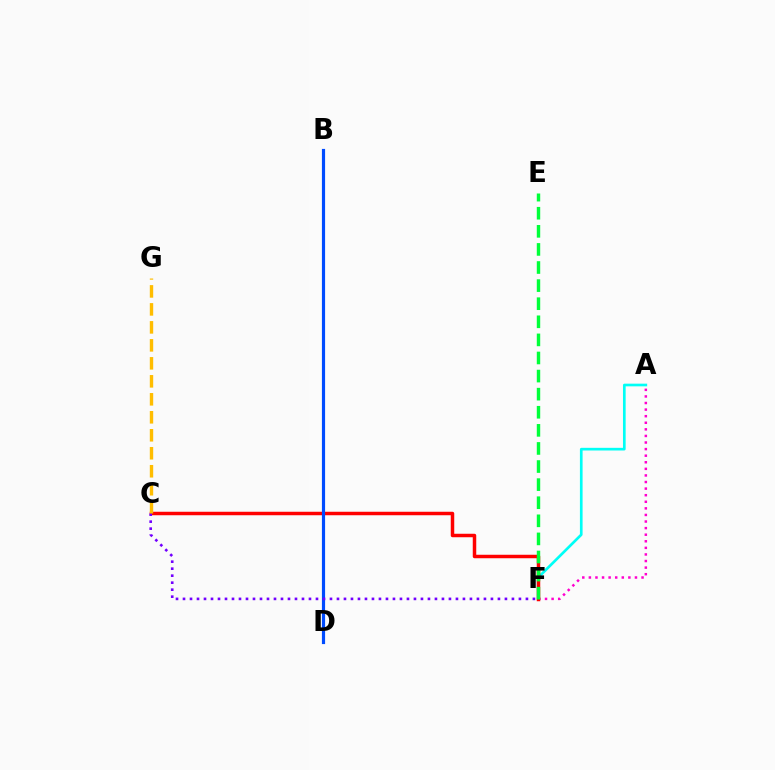{('A', 'F'): [{'color': '#00fff6', 'line_style': 'solid', 'thickness': 1.92}, {'color': '#ff00cf', 'line_style': 'dotted', 'thickness': 1.79}], ('C', 'F'): [{'color': '#ff0000', 'line_style': 'solid', 'thickness': 2.51}, {'color': '#7200ff', 'line_style': 'dotted', 'thickness': 1.9}], ('B', 'D'): [{'color': '#84ff00', 'line_style': 'dotted', 'thickness': 2.1}, {'color': '#004bff', 'line_style': 'solid', 'thickness': 2.29}], ('E', 'F'): [{'color': '#00ff39', 'line_style': 'dashed', 'thickness': 2.46}], ('C', 'G'): [{'color': '#ffbd00', 'line_style': 'dashed', 'thickness': 2.44}]}